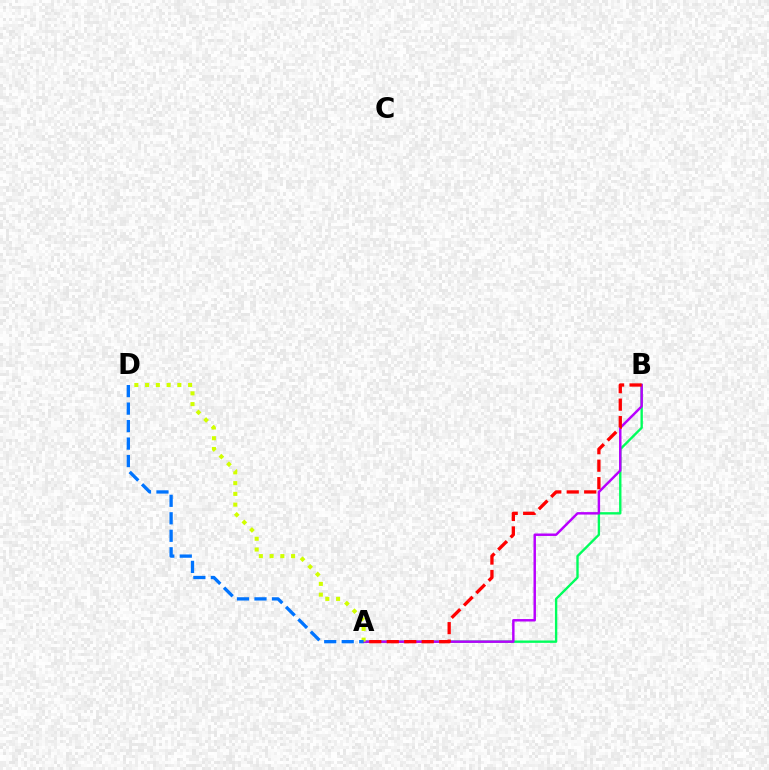{('A', 'B'): [{'color': '#00ff5c', 'line_style': 'solid', 'thickness': 1.7}, {'color': '#b900ff', 'line_style': 'solid', 'thickness': 1.76}, {'color': '#ff0000', 'line_style': 'dashed', 'thickness': 2.37}], ('A', 'D'): [{'color': '#d1ff00', 'line_style': 'dotted', 'thickness': 2.92}, {'color': '#0074ff', 'line_style': 'dashed', 'thickness': 2.38}]}